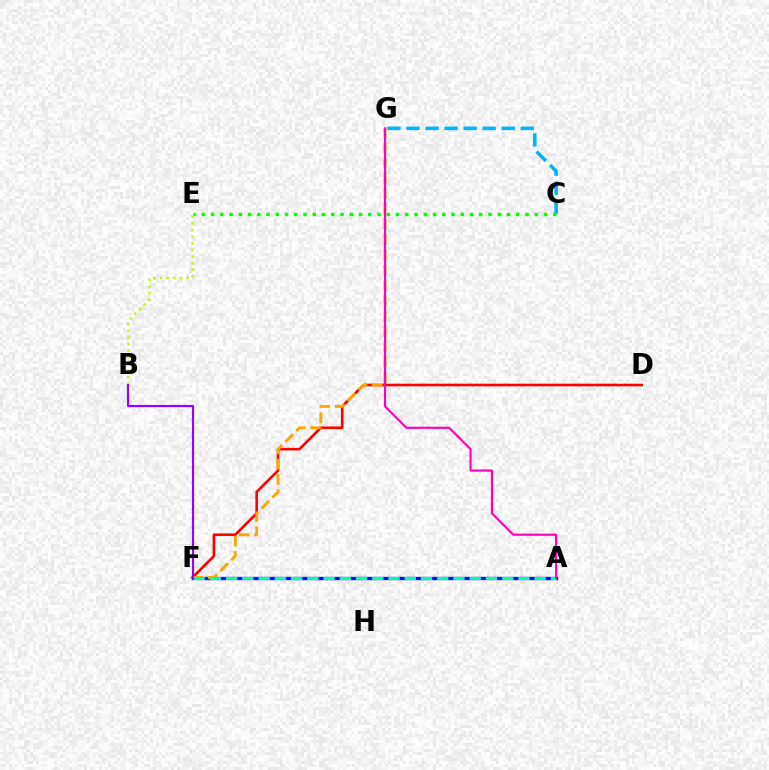{('C', 'G'): [{'color': '#00b5ff', 'line_style': 'dashed', 'thickness': 2.59}], ('D', 'F'): [{'color': '#ff0000', 'line_style': 'solid', 'thickness': 1.88}], ('C', 'E'): [{'color': '#08ff00', 'line_style': 'dotted', 'thickness': 2.51}], ('A', 'F'): [{'color': '#0010ff', 'line_style': 'solid', 'thickness': 2.39}, {'color': '#00ff9d', 'line_style': 'dashed', 'thickness': 2.21}], ('F', 'G'): [{'color': '#ffa500', 'line_style': 'dashed', 'thickness': 2.08}], ('A', 'G'): [{'color': '#ff00bd', 'line_style': 'solid', 'thickness': 1.55}], ('B', 'E'): [{'color': '#b3ff00', 'line_style': 'dotted', 'thickness': 1.8}], ('B', 'F'): [{'color': '#9b00ff', 'line_style': 'solid', 'thickness': 1.56}]}